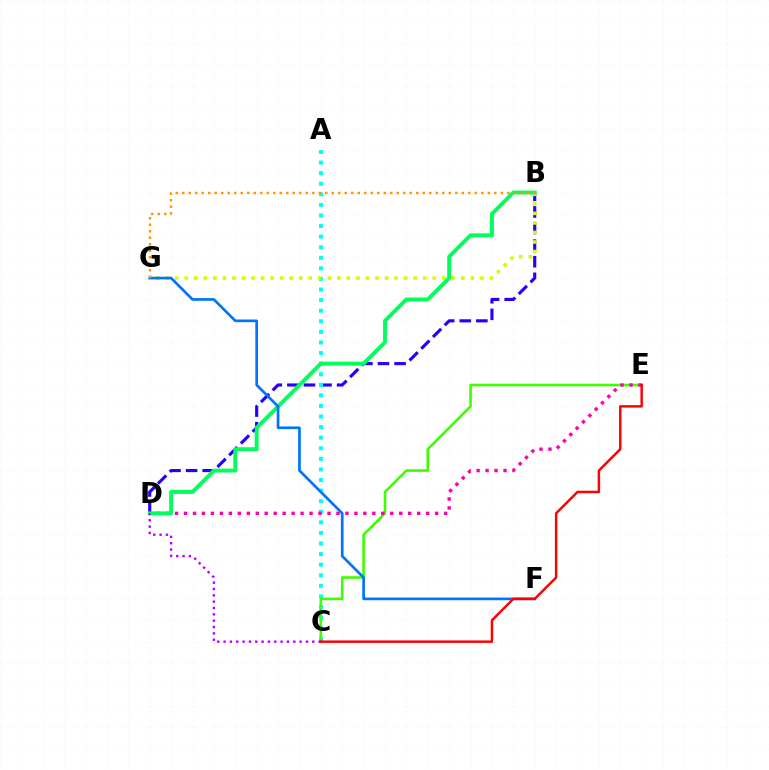{('B', 'D'): [{'color': '#2500ff', 'line_style': 'dashed', 'thickness': 2.25}, {'color': '#00ff5c', 'line_style': 'solid', 'thickness': 2.81}], ('A', 'C'): [{'color': '#00fff6', 'line_style': 'dotted', 'thickness': 2.87}], ('C', 'E'): [{'color': '#3dff00', 'line_style': 'solid', 'thickness': 1.89}, {'color': '#ff0000', 'line_style': 'solid', 'thickness': 1.77}], ('D', 'E'): [{'color': '#ff00ac', 'line_style': 'dotted', 'thickness': 2.44}], ('B', 'G'): [{'color': '#d1ff00', 'line_style': 'dotted', 'thickness': 2.59}, {'color': '#ff9400', 'line_style': 'dotted', 'thickness': 1.77}], ('C', 'D'): [{'color': '#b900ff', 'line_style': 'dotted', 'thickness': 1.72}], ('F', 'G'): [{'color': '#0074ff', 'line_style': 'solid', 'thickness': 1.94}]}